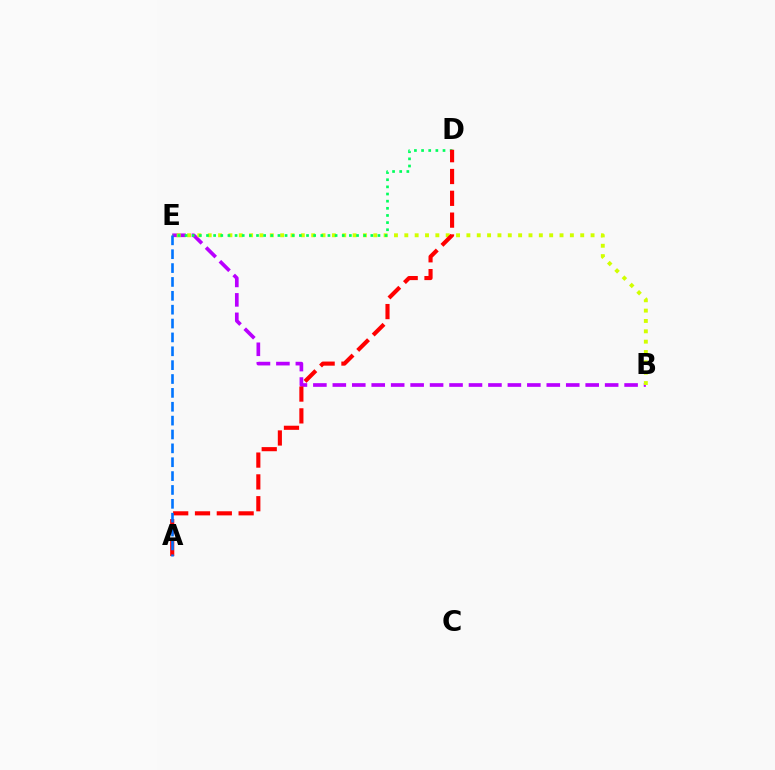{('B', 'E'): [{'color': '#b900ff', 'line_style': 'dashed', 'thickness': 2.64}, {'color': '#d1ff00', 'line_style': 'dotted', 'thickness': 2.81}], ('D', 'E'): [{'color': '#00ff5c', 'line_style': 'dotted', 'thickness': 1.94}], ('A', 'D'): [{'color': '#ff0000', 'line_style': 'dashed', 'thickness': 2.96}], ('A', 'E'): [{'color': '#0074ff', 'line_style': 'dashed', 'thickness': 1.88}]}